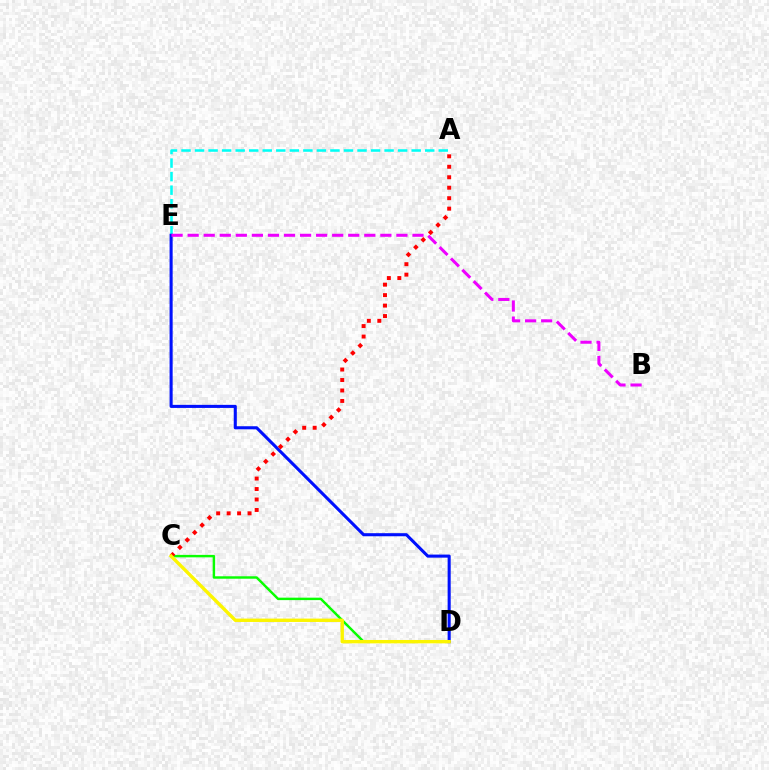{('C', 'D'): [{'color': '#08ff00', 'line_style': 'solid', 'thickness': 1.76}, {'color': '#fcf500', 'line_style': 'solid', 'thickness': 2.43}], ('A', 'E'): [{'color': '#00fff6', 'line_style': 'dashed', 'thickness': 1.84}], ('D', 'E'): [{'color': '#0010ff', 'line_style': 'solid', 'thickness': 2.21}], ('B', 'E'): [{'color': '#ee00ff', 'line_style': 'dashed', 'thickness': 2.18}], ('A', 'C'): [{'color': '#ff0000', 'line_style': 'dotted', 'thickness': 2.84}]}